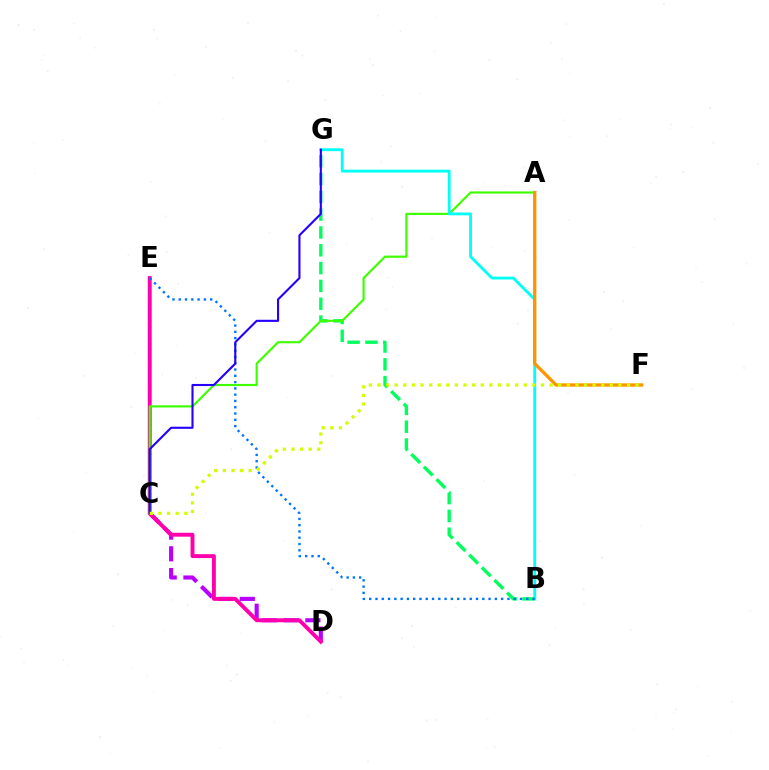{('B', 'G'): [{'color': '#00ff5c', 'line_style': 'dashed', 'thickness': 2.42}, {'color': '#00fff6', 'line_style': 'solid', 'thickness': 2.04}], ('C', 'E'): [{'color': '#ff0000', 'line_style': 'dotted', 'thickness': 1.57}], ('C', 'D'): [{'color': '#b900ff', 'line_style': 'dashed', 'thickness': 2.95}], ('D', 'E'): [{'color': '#ff00ac', 'line_style': 'solid', 'thickness': 2.81}], ('A', 'C'): [{'color': '#3dff00', 'line_style': 'solid', 'thickness': 1.55}], ('B', 'E'): [{'color': '#0074ff', 'line_style': 'dotted', 'thickness': 1.71}], ('A', 'F'): [{'color': '#ff9400', 'line_style': 'solid', 'thickness': 2.37}], ('C', 'G'): [{'color': '#2500ff', 'line_style': 'solid', 'thickness': 1.52}], ('C', 'F'): [{'color': '#d1ff00', 'line_style': 'dotted', 'thickness': 2.34}]}